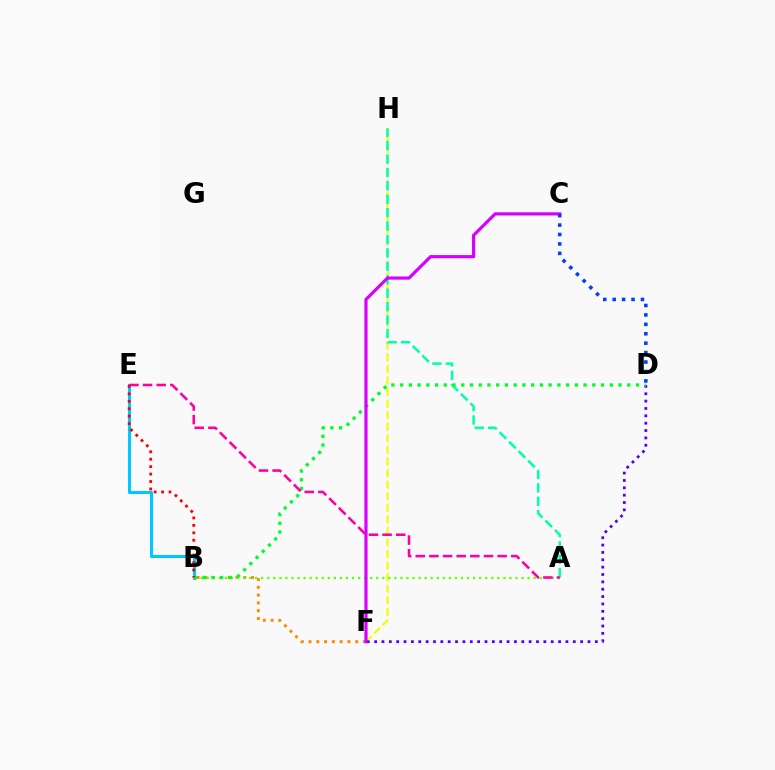{('F', 'H'): [{'color': '#eeff00', 'line_style': 'dashed', 'thickness': 1.57}], ('B', 'F'): [{'color': '#ff8800', 'line_style': 'dotted', 'thickness': 2.12}], ('A', 'H'): [{'color': '#00ffaf', 'line_style': 'dashed', 'thickness': 1.82}], ('B', 'E'): [{'color': '#00c7ff', 'line_style': 'solid', 'thickness': 2.2}, {'color': '#ff0000', 'line_style': 'dotted', 'thickness': 2.02}], ('A', 'B'): [{'color': '#66ff00', 'line_style': 'dotted', 'thickness': 1.64}], ('D', 'F'): [{'color': '#4f00ff', 'line_style': 'dotted', 'thickness': 2.0}], ('B', 'D'): [{'color': '#00ff27', 'line_style': 'dotted', 'thickness': 2.37}], ('C', 'F'): [{'color': '#d600ff', 'line_style': 'solid', 'thickness': 2.28}], ('A', 'E'): [{'color': '#ff00a0', 'line_style': 'dashed', 'thickness': 1.85}], ('C', 'D'): [{'color': '#003fff', 'line_style': 'dotted', 'thickness': 2.56}]}